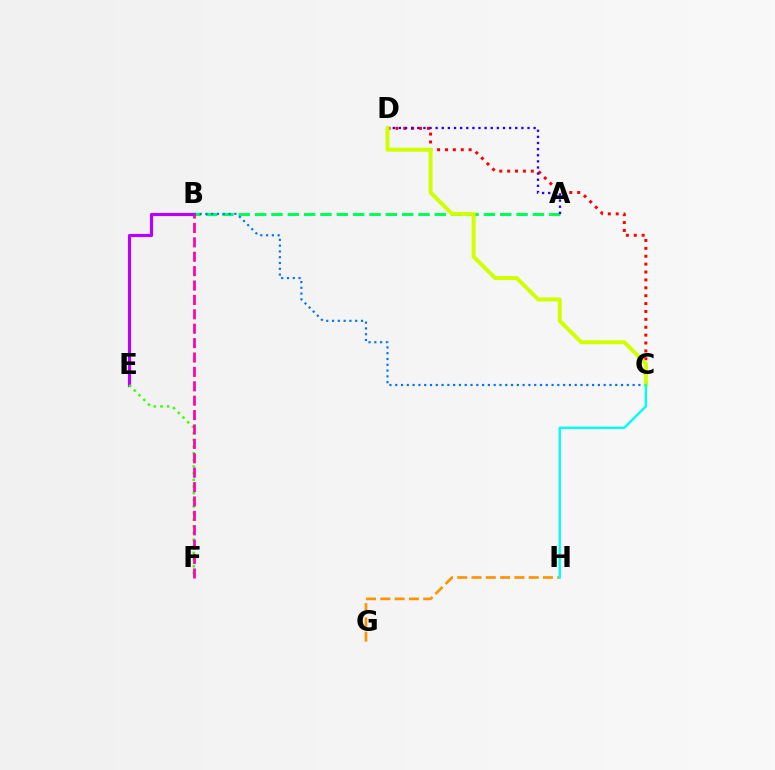{('A', 'B'): [{'color': '#00ff5c', 'line_style': 'dashed', 'thickness': 2.22}], ('C', 'D'): [{'color': '#ff0000', 'line_style': 'dotted', 'thickness': 2.14}, {'color': '#d1ff00', 'line_style': 'solid', 'thickness': 2.86}], ('B', 'E'): [{'color': '#b900ff', 'line_style': 'solid', 'thickness': 2.28}], ('G', 'H'): [{'color': '#ff9400', 'line_style': 'dashed', 'thickness': 1.94}], ('B', 'C'): [{'color': '#0074ff', 'line_style': 'dotted', 'thickness': 1.57}], ('E', 'F'): [{'color': '#3dff00', 'line_style': 'dotted', 'thickness': 1.81}], ('A', 'D'): [{'color': '#2500ff', 'line_style': 'dotted', 'thickness': 1.66}], ('B', 'F'): [{'color': '#ff00ac', 'line_style': 'dashed', 'thickness': 1.96}], ('C', 'H'): [{'color': '#00fff6', 'line_style': 'solid', 'thickness': 1.74}]}